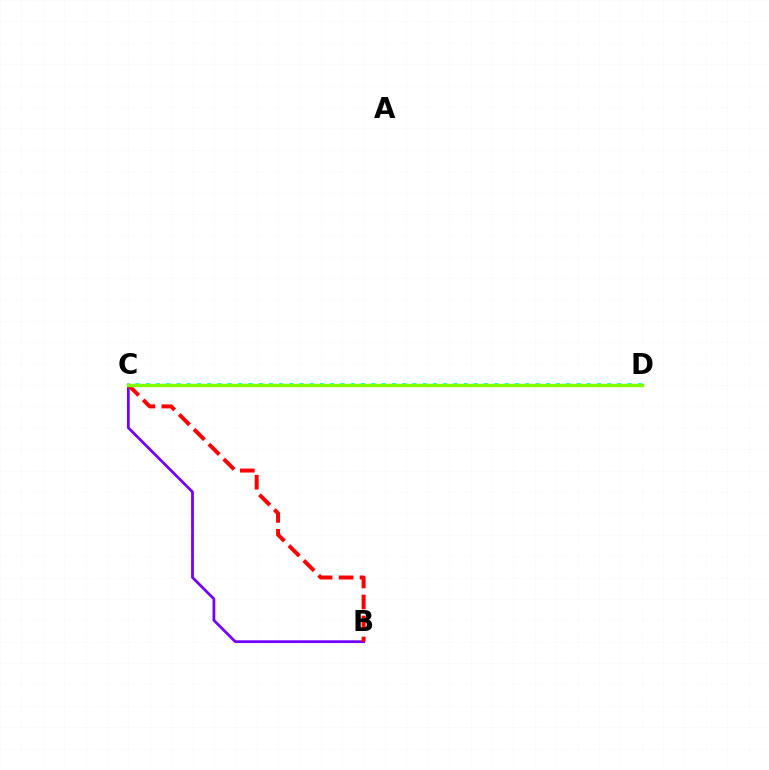{('B', 'C'): [{'color': '#7200ff', 'line_style': 'solid', 'thickness': 1.98}, {'color': '#ff0000', 'line_style': 'dashed', 'thickness': 2.85}], ('C', 'D'): [{'color': '#00fff6', 'line_style': 'dotted', 'thickness': 2.79}, {'color': '#84ff00', 'line_style': 'solid', 'thickness': 2.49}]}